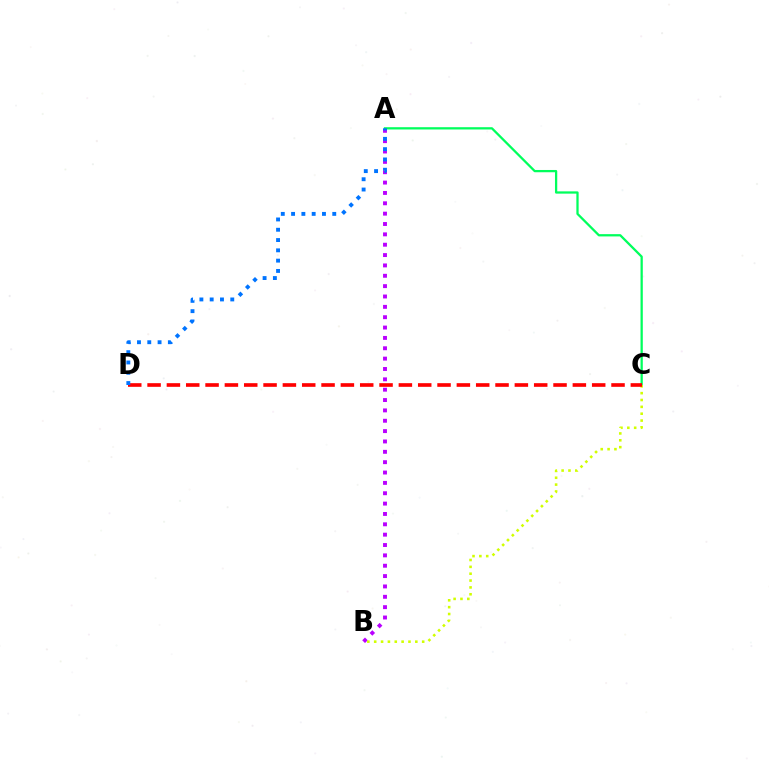{('A', 'C'): [{'color': '#00ff5c', 'line_style': 'solid', 'thickness': 1.64}], ('A', 'B'): [{'color': '#b900ff', 'line_style': 'dotted', 'thickness': 2.81}], ('B', 'C'): [{'color': '#d1ff00', 'line_style': 'dotted', 'thickness': 1.86}], ('C', 'D'): [{'color': '#ff0000', 'line_style': 'dashed', 'thickness': 2.63}], ('A', 'D'): [{'color': '#0074ff', 'line_style': 'dotted', 'thickness': 2.8}]}